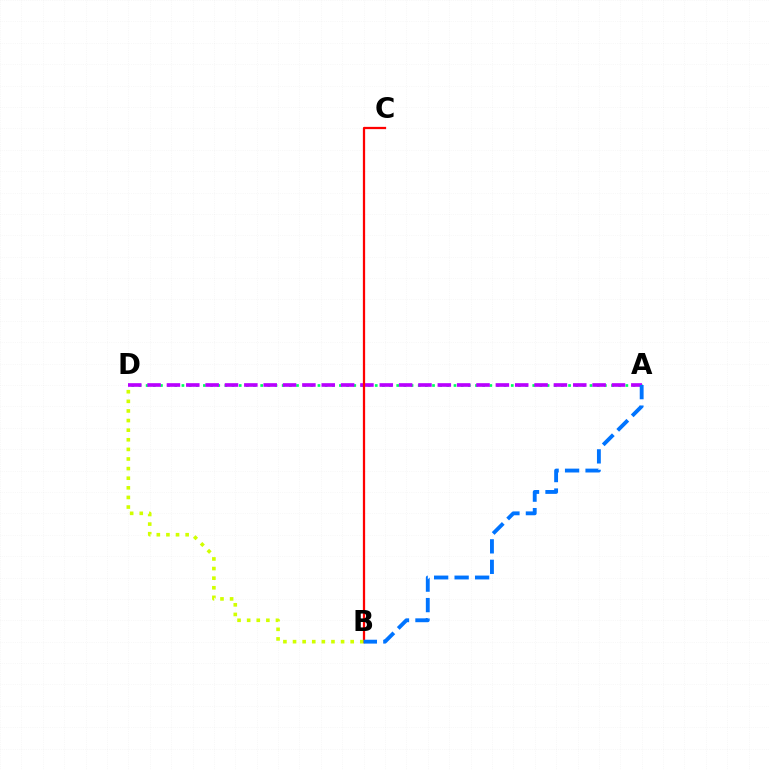{('A', 'D'): [{'color': '#00ff5c', 'line_style': 'dotted', 'thickness': 1.95}, {'color': '#b900ff', 'line_style': 'dashed', 'thickness': 2.63}], ('B', 'C'): [{'color': '#ff0000', 'line_style': 'solid', 'thickness': 1.63}], ('B', 'D'): [{'color': '#d1ff00', 'line_style': 'dotted', 'thickness': 2.61}], ('A', 'B'): [{'color': '#0074ff', 'line_style': 'dashed', 'thickness': 2.78}]}